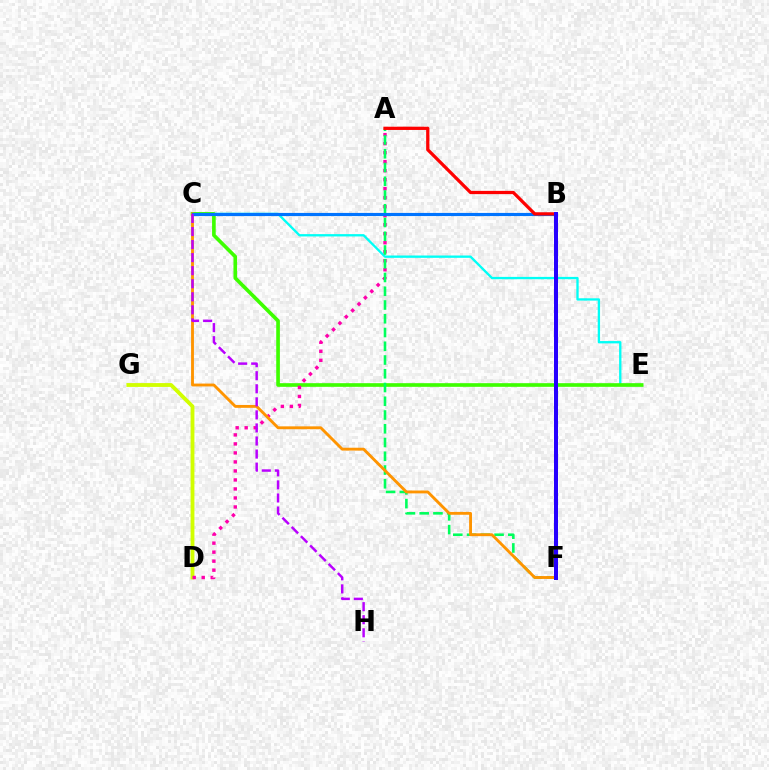{('C', 'E'): [{'color': '#00fff6', 'line_style': 'solid', 'thickness': 1.67}, {'color': '#3dff00', 'line_style': 'solid', 'thickness': 2.63}], ('D', 'G'): [{'color': '#d1ff00', 'line_style': 'solid', 'thickness': 2.76}], ('A', 'D'): [{'color': '#ff00ac', 'line_style': 'dotted', 'thickness': 2.45}], ('A', 'F'): [{'color': '#00ff5c', 'line_style': 'dashed', 'thickness': 1.87}, {'color': '#ff0000', 'line_style': 'solid', 'thickness': 2.34}], ('C', 'F'): [{'color': '#ff9400', 'line_style': 'solid', 'thickness': 2.06}], ('B', 'C'): [{'color': '#0074ff', 'line_style': 'solid', 'thickness': 2.27}], ('C', 'H'): [{'color': '#b900ff', 'line_style': 'dashed', 'thickness': 1.77}], ('B', 'F'): [{'color': '#2500ff', 'line_style': 'solid', 'thickness': 2.87}]}